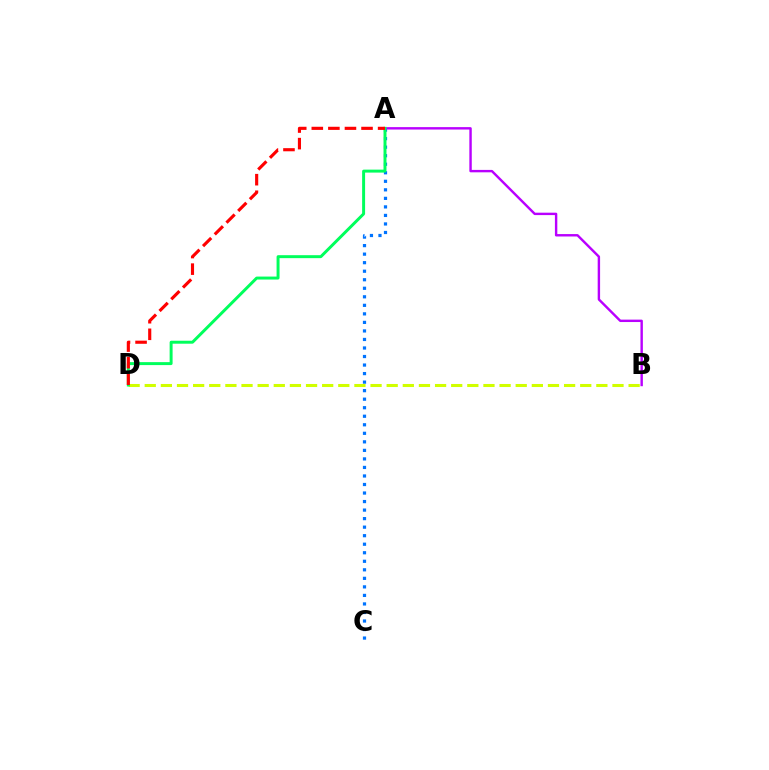{('A', 'C'): [{'color': '#0074ff', 'line_style': 'dotted', 'thickness': 2.32}], ('A', 'B'): [{'color': '#b900ff', 'line_style': 'solid', 'thickness': 1.74}], ('B', 'D'): [{'color': '#d1ff00', 'line_style': 'dashed', 'thickness': 2.19}], ('A', 'D'): [{'color': '#00ff5c', 'line_style': 'solid', 'thickness': 2.13}, {'color': '#ff0000', 'line_style': 'dashed', 'thickness': 2.25}]}